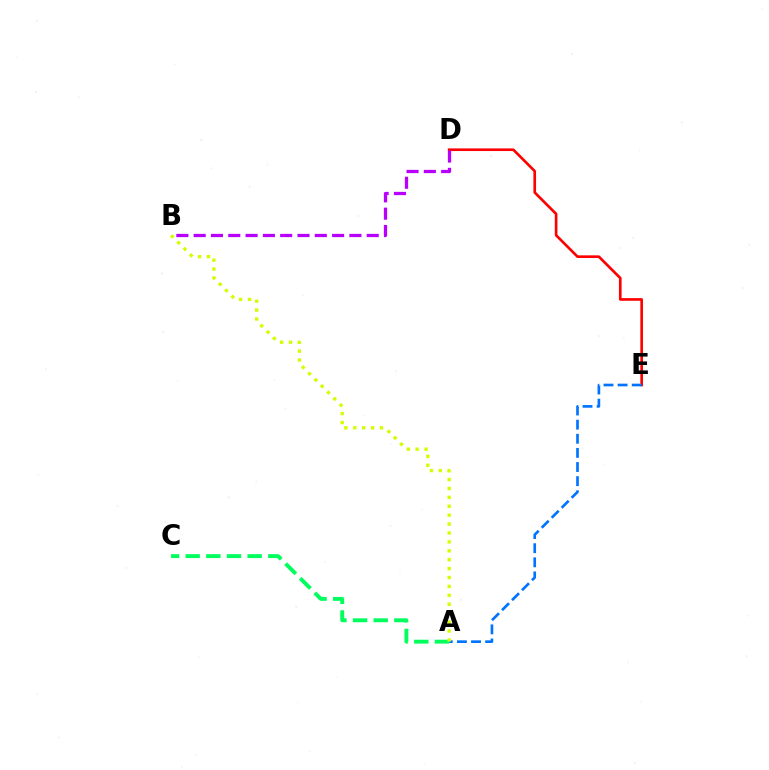{('D', 'E'): [{'color': '#ff0000', 'line_style': 'solid', 'thickness': 1.91}], ('A', 'E'): [{'color': '#0074ff', 'line_style': 'dashed', 'thickness': 1.92}], ('A', 'C'): [{'color': '#00ff5c', 'line_style': 'dashed', 'thickness': 2.81}], ('B', 'D'): [{'color': '#b900ff', 'line_style': 'dashed', 'thickness': 2.35}], ('A', 'B'): [{'color': '#d1ff00', 'line_style': 'dotted', 'thickness': 2.42}]}